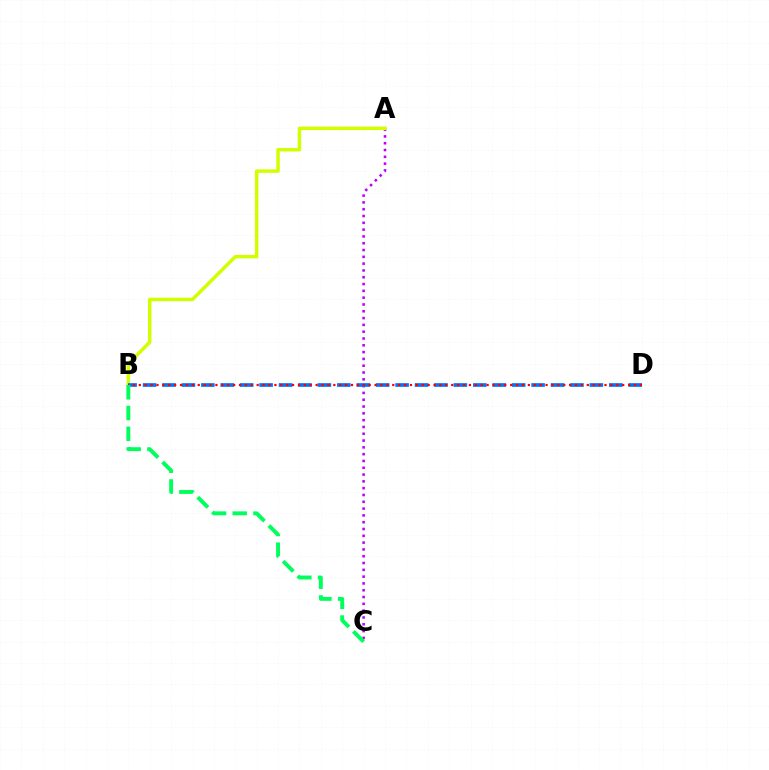{('A', 'C'): [{'color': '#b900ff', 'line_style': 'dotted', 'thickness': 1.85}], ('A', 'B'): [{'color': '#d1ff00', 'line_style': 'solid', 'thickness': 2.5}], ('B', 'D'): [{'color': '#0074ff', 'line_style': 'dashed', 'thickness': 2.64}, {'color': '#ff0000', 'line_style': 'dotted', 'thickness': 1.6}], ('B', 'C'): [{'color': '#00ff5c', 'line_style': 'dashed', 'thickness': 2.82}]}